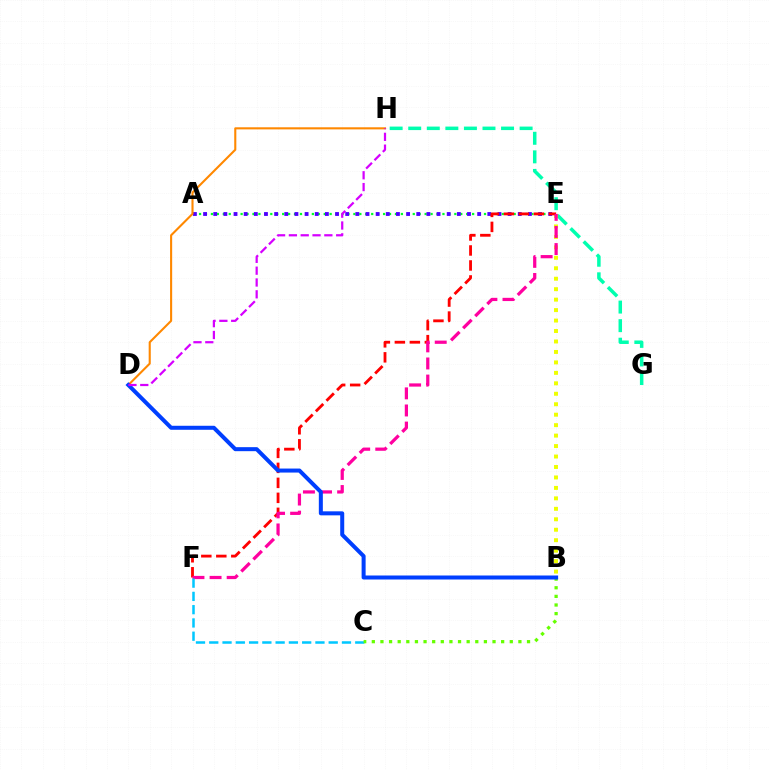{('A', 'E'): [{'color': '#00ff27', 'line_style': 'dotted', 'thickness': 1.61}, {'color': '#4f00ff', 'line_style': 'dotted', 'thickness': 2.76}], ('G', 'H'): [{'color': '#00ffaf', 'line_style': 'dashed', 'thickness': 2.52}], ('B', 'E'): [{'color': '#eeff00', 'line_style': 'dotted', 'thickness': 2.84}], ('E', 'F'): [{'color': '#ff0000', 'line_style': 'dashed', 'thickness': 2.04}, {'color': '#ff00a0', 'line_style': 'dashed', 'thickness': 2.32}], ('C', 'F'): [{'color': '#00c7ff', 'line_style': 'dashed', 'thickness': 1.8}], ('B', 'C'): [{'color': '#66ff00', 'line_style': 'dotted', 'thickness': 2.34}], ('D', 'H'): [{'color': '#ff8800', 'line_style': 'solid', 'thickness': 1.51}, {'color': '#d600ff', 'line_style': 'dashed', 'thickness': 1.61}], ('B', 'D'): [{'color': '#003fff', 'line_style': 'solid', 'thickness': 2.89}]}